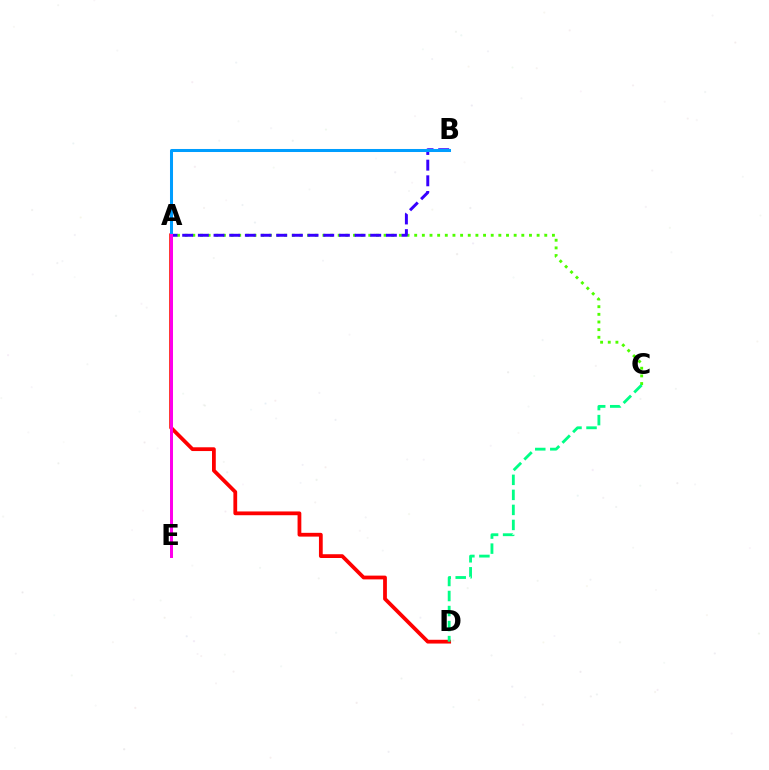{('A', 'E'): [{'color': '#ffd500', 'line_style': 'solid', 'thickness': 1.84}, {'color': '#ff00ed', 'line_style': 'solid', 'thickness': 2.15}], ('A', 'C'): [{'color': '#4fff00', 'line_style': 'dotted', 'thickness': 2.08}], ('A', 'D'): [{'color': '#ff0000', 'line_style': 'solid', 'thickness': 2.72}], ('A', 'B'): [{'color': '#3700ff', 'line_style': 'dashed', 'thickness': 2.13}, {'color': '#009eff', 'line_style': 'solid', 'thickness': 2.18}], ('C', 'D'): [{'color': '#00ff86', 'line_style': 'dashed', 'thickness': 2.04}]}